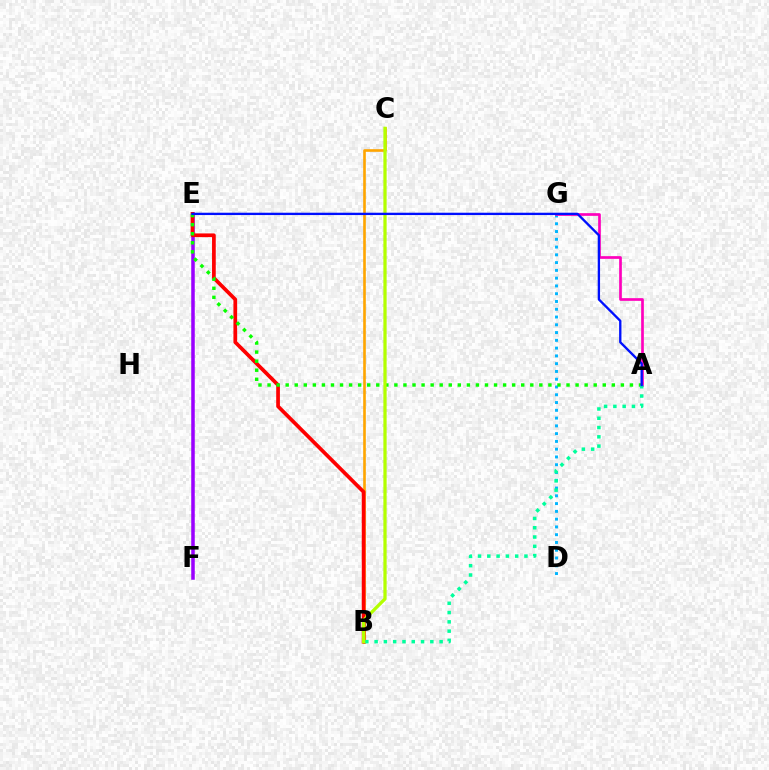{('B', 'C'): [{'color': '#ffa500', 'line_style': 'solid', 'thickness': 1.9}, {'color': '#b3ff00', 'line_style': 'solid', 'thickness': 2.35}], ('D', 'G'): [{'color': '#00b5ff', 'line_style': 'dotted', 'thickness': 2.11}], ('E', 'F'): [{'color': '#9b00ff', 'line_style': 'solid', 'thickness': 2.54}], ('B', 'E'): [{'color': '#ff0000', 'line_style': 'solid', 'thickness': 2.67}], ('A', 'G'): [{'color': '#ff00bd', 'line_style': 'solid', 'thickness': 1.94}], ('A', 'E'): [{'color': '#08ff00', 'line_style': 'dotted', 'thickness': 2.46}, {'color': '#0010ff', 'line_style': 'solid', 'thickness': 1.68}], ('A', 'B'): [{'color': '#00ff9d', 'line_style': 'dotted', 'thickness': 2.52}]}